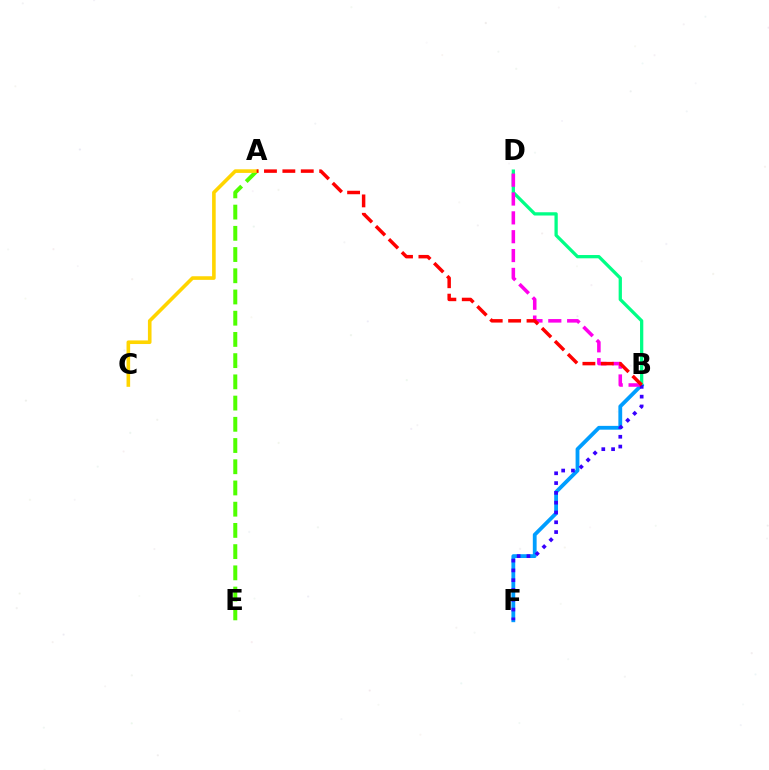{('B', 'F'): [{'color': '#009eff', 'line_style': 'solid', 'thickness': 2.74}, {'color': '#3700ff', 'line_style': 'dotted', 'thickness': 2.66}], ('A', 'E'): [{'color': '#4fff00', 'line_style': 'dashed', 'thickness': 2.88}], ('B', 'D'): [{'color': '#00ff86', 'line_style': 'solid', 'thickness': 2.36}, {'color': '#ff00ed', 'line_style': 'dashed', 'thickness': 2.56}], ('A', 'C'): [{'color': '#ffd500', 'line_style': 'solid', 'thickness': 2.6}], ('A', 'B'): [{'color': '#ff0000', 'line_style': 'dashed', 'thickness': 2.5}]}